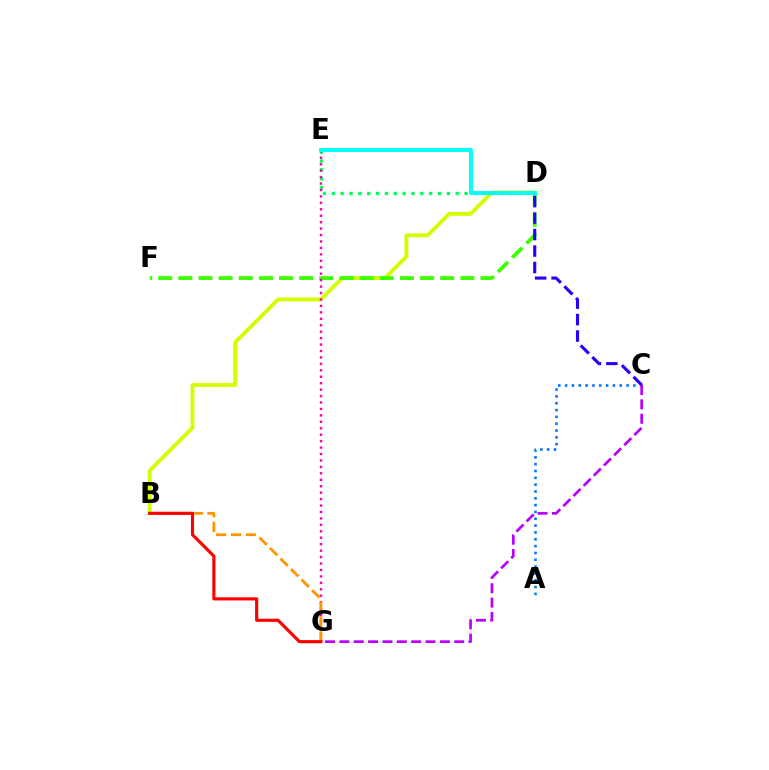{('A', 'C'): [{'color': '#0074ff', 'line_style': 'dotted', 'thickness': 1.86}], ('B', 'D'): [{'color': '#d1ff00', 'line_style': 'solid', 'thickness': 2.77}], ('D', 'F'): [{'color': '#3dff00', 'line_style': 'dashed', 'thickness': 2.74}], ('C', 'D'): [{'color': '#2500ff', 'line_style': 'dashed', 'thickness': 2.24}], ('D', 'E'): [{'color': '#00ff5c', 'line_style': 'dotted', 'thickness': 2.41}, {'color': '#00fff6', 'line_style': 'solid', 'thickness': 2.79}], ('C', 'G'): [{'color': '#b900ff', 'line_style': 'dashed', 'thickness': 1.95}], ('E', 'G'): [{'color': '#ff00ac', 'line_style': 'dotted', 'thickness': 1.75}], ('B', 'G'): [{'color': '#ff9400', 'line_style': 'dashed', 'thickness': 2.02}, {'color': '#ff0000', 'line_style': 'solid', 'thickness': 2.26}]}